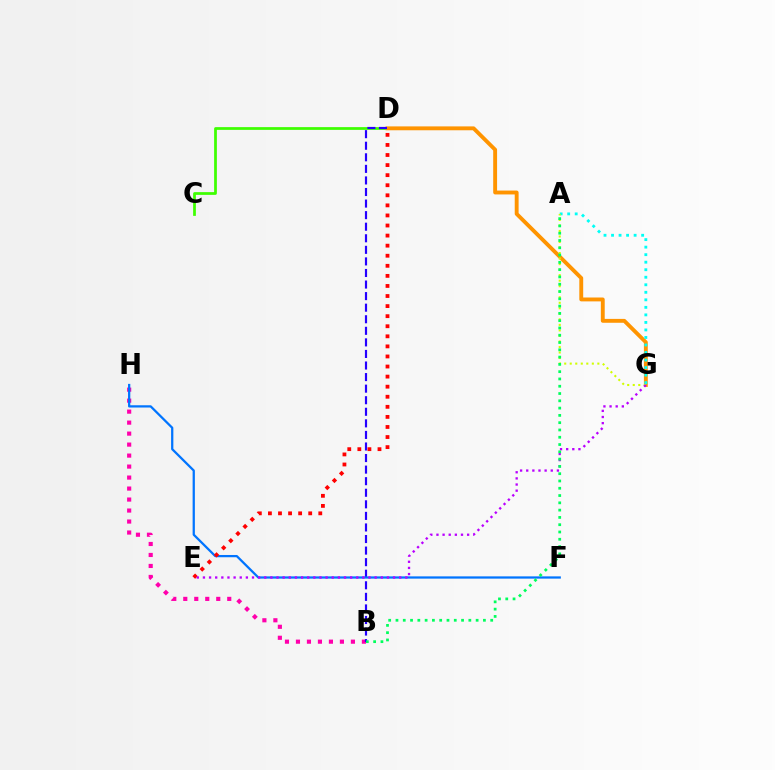{('B', 'H'): [{'color': '#ff00ac', 'line_style': 'dotted', 'thickness': 2.99}], ('C', 'D'): [{'color': '#3dff00', 'line_style': 'solid', 'thickness': 1.98}], ('D', 'G'): [{'color': '#ff9400', 'line_style': 'solid', 'thickness': 2.79}], ('A', 'G'): [{'color': '#00fff6', 'line_style': 'dotted', 'thickness': 2.04}, {'color': '#d1ff00', 'line_style': 'dotted', 'thickness': 1.5}], ('B', 'D'): [{'color': '#2500ff', 'line_style': 'dashed', 'thickness': 1.57}], ('F', 'H'): [{'color': '#0074ff', 'line_style': 'solid', 'thickness': 1.62}], ('D', 'E'): [{'color': '#ff0000', 'line_style': 'dotted', 'thickness': 2.74}], ('E', 'G'): [{'color': '#b900ff', 'line_style': 'dotted', 'thickness': 1.67}], ('A', 'B'): [{'color': '#00ff5c', 'line_style': 'dotted', 'thickness': 1.98}]}